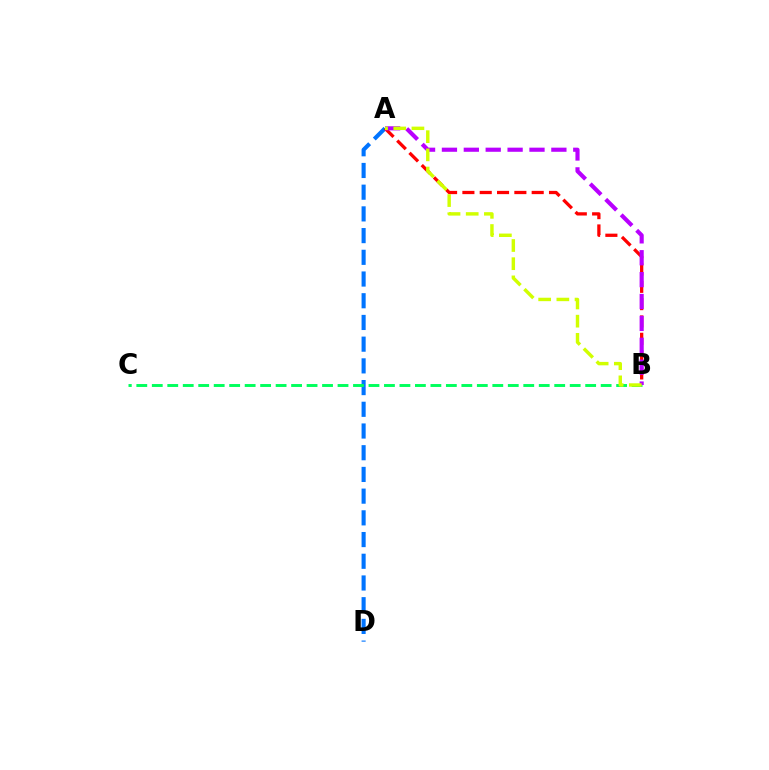{('A', 'D'): [{'color': '#0074ff', 'line_style': 'dashed', 'thickness': 2.95}], ('B', 'C'): [{'color': '#00ff5c', 'line_style': 'dashed', 'thickness': 2.1}], ('A', 'B'): [{'color': '#ff0000', 'line_style': 'dashed', 'thickness': 2.35}, {'color': '#b900ff', 'line_style': 'dashed', 'thickness': 2.97}, {'color': '#d1ff00', 'line_style': 'dashed', 'thickness': 2.47}]}